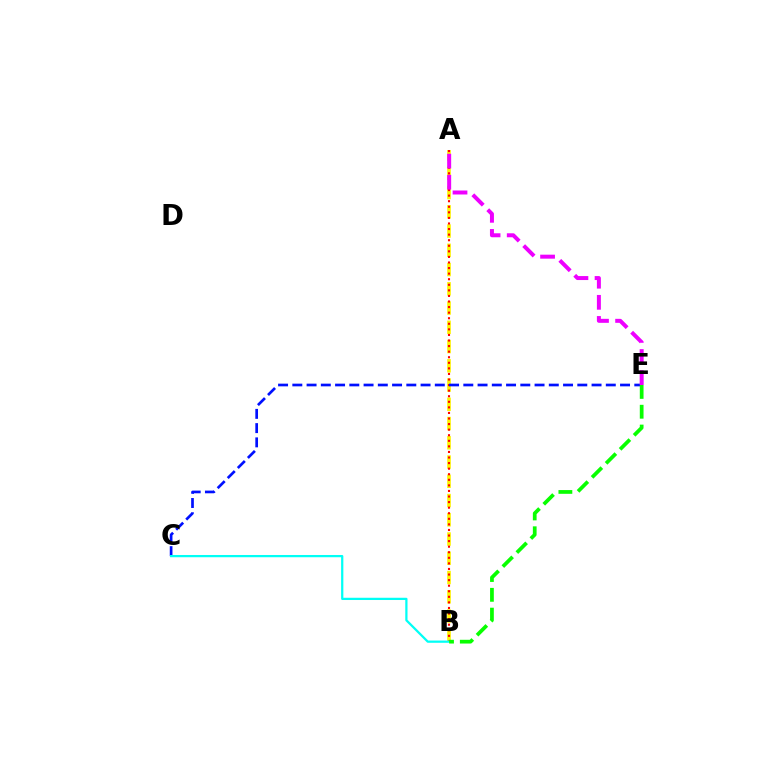{('A', 'B'): [{'color': '#fcf500', 'line_style': 'dashed', 'thickness': 2.61}, {'color': '#ff0000', 'line_style': 'dotted', 'thickness': 1.51}], ('C', 'E'): [{'color': '#0010ff', 'line_style': 'dashed', 'thickness': 1.94}], ('B', 'C'): [{'color': '#00fff6', 'line_style': 'solid', 'thickness': 1.62}], ('B', 'E'): [{'color': '#08ff00', 'line_style': 'dashed', 'thickness': 2.69}], ('A', 'E'): [{'color': '#ee00ff', 'line_style': 'dashed', 'thickness': 2.87}]}